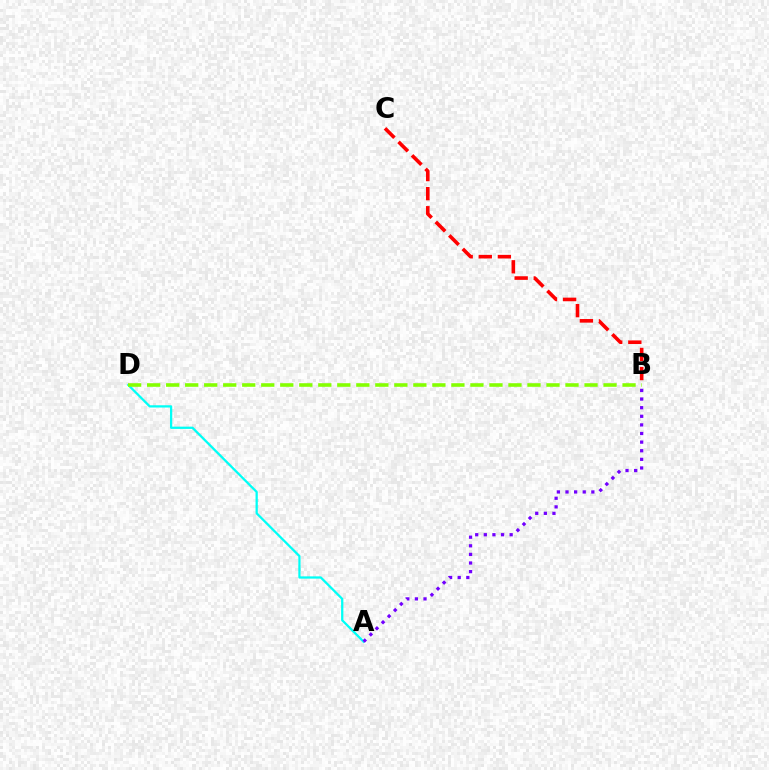{('A', 'D'): [{'color': '#00fff6', 'line_style': 'solid', 'thickness': 1.63}], ('B', 'C'): [{'color': '#ff0000', 'line_style': 'dashed', 'thickness': 2.59}], ('B', 'D'): [{'color': '#84ff00', 'line_style': 'dashed', 'thickness': 2.58}], ('A', 'B'): [{'color': '#7200ff', 'line_style': 'dotted', 'thickness': 2.34}]}